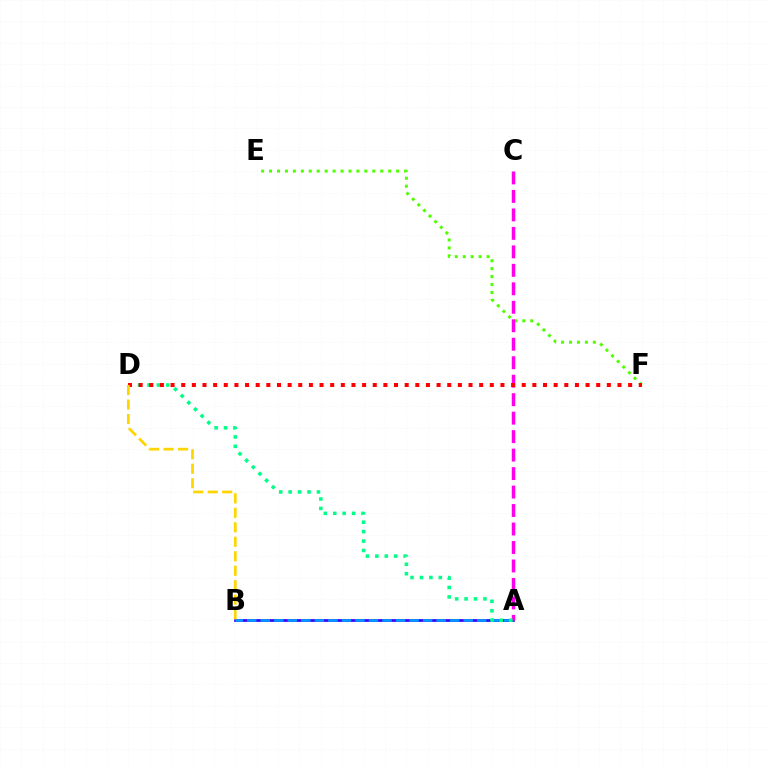{('A', 'B'): [{'color': '#3700ff', 'line_style': 'solid', 'thickness': 1.96}, {'color': '#009eff', 'line_style': 'dashed', 'thickness': 1.84}], ('E', 'F'): [{'color': '#4fff00', 'line_style': 'dotted', 'thickness': 2.16}], ('A', 'C'): [{'color': '#ff00ed', 'line_style': 'dashed', 'thickness': 2.51}], ('A', 'D'): [{'color': '#00ff86', 'line_style': 'dotted', 'thickness': 2.56}], ('D', 'F'): [{'color': '#ff0000', 'line_style': 'dotted', 'thickness': 2.89}], ('B', 'D'): [{'color': '#ffd500', 'line_style': 'dashed', 'thickness': 1.97}]}